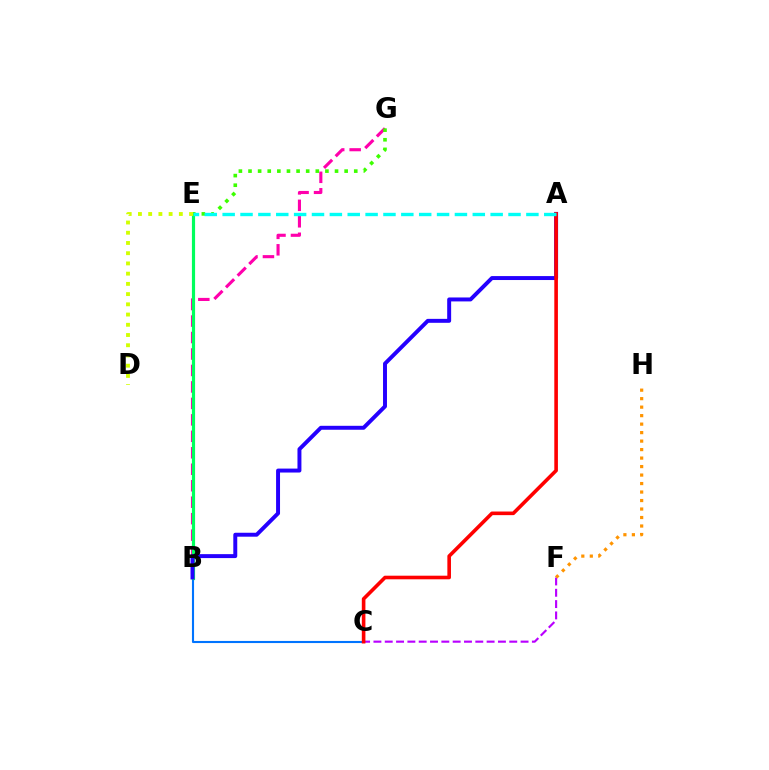{('B', 'G'): [{'color': '#ff00ac', 'line_style': 'dashed', 'thickness': 2.24}], ('B', 'C'): [{'color': '#0074ff', 'line_style': 'solid', 'thickness': 1.52}], ('C', 'F'): [{'color': '#b900ff', 'line_style': 'dashed', 'thickness': 1.54}], ('B', 'E'): [{'color': '#00ff5c', 'line_style': 'solid', 'thickness': 2.29}], ('F', 'H'): [{'color': '#ff9400', 'line_style': 'dotted', 'thickness': 2.31}], ('A', 'B'): [{'color': '#2500ff', 'line_style': 'solid', 'thickness': 2.84}], ('E', 'G'): [{'color': '#3dff00', 'line_style': 'dotted', 'thickness': 2.61}], ('A', 'C'): [{'color': '#ff0000', 'line_style': 'solid', 'thickness': 2.6}], ('D', 'E'): [{'color': '#d1ff00', 'line_style': 'dotted', 'thickness': 2.78}], ('A', 'E'): [{'color': '#00fff6', 'line_style': 'dashed', 'thickness': 2.43}]}